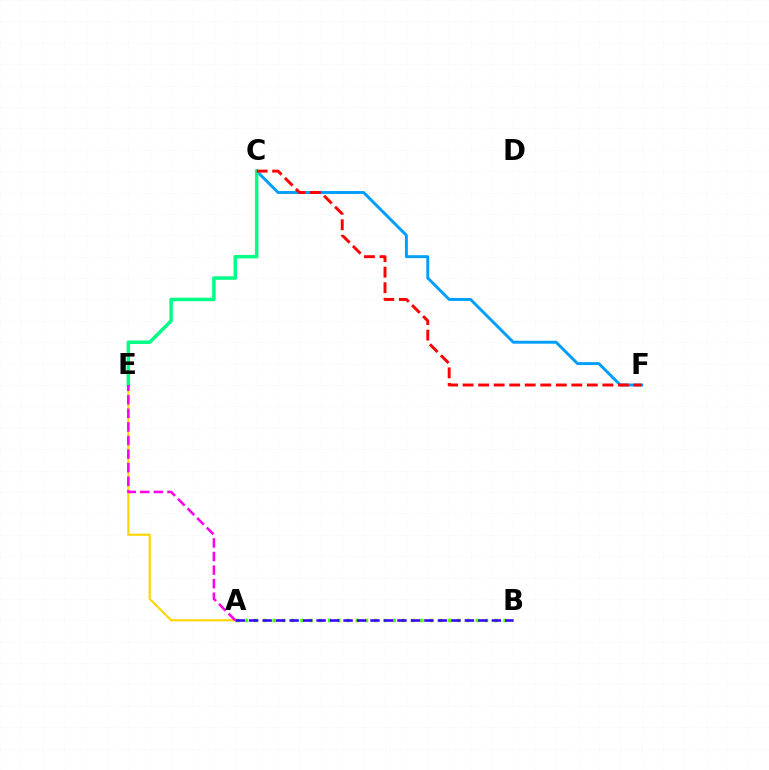{('A', 'B'): [{'color': '#4fff00', 'line_style': 'dotted', 'thickness': 2.51}, {'color': '#3700ff', 'line_style': 'dashed', 'thickness': 1.83}], ('A', 'E'): [{'color': '#ffd500', 'line_style': 'solid', 'thickness': 1.54}, {'color': '#ff00ed', 'line_style': 'dashed', 'thickness': 1.84}], ('C', 'F'): [{'color': '#009eff', 'line_style': 'solid', 'thickness': 2.11}, {'color': '#ff0000', 'line_style': 'dashed', 'thickness': 2.11}], ('C', 'E'): [{'color': '#00ff86', 'line_style': 'solid', 'thickness': 2.51}]}